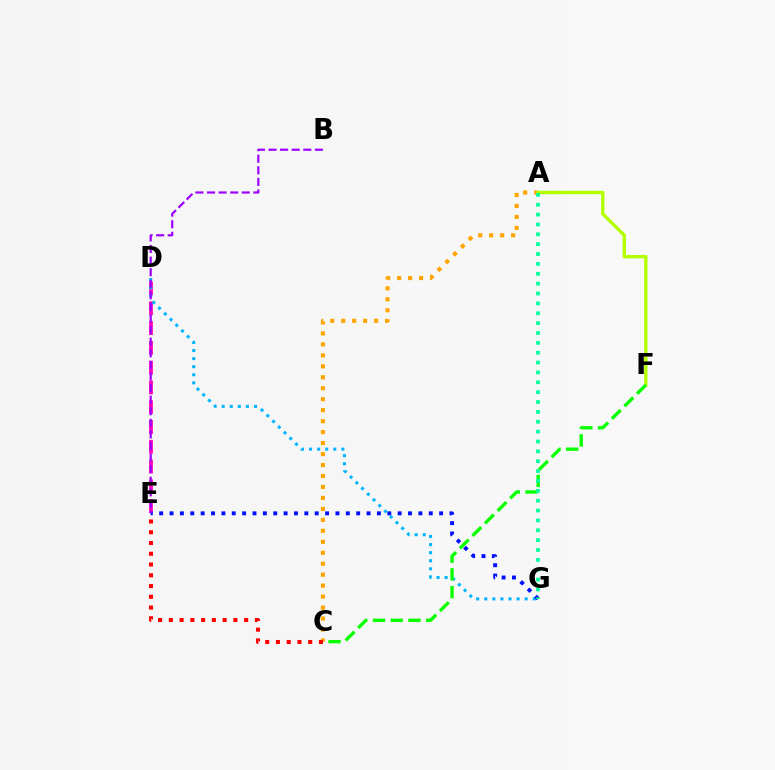{('A', 'C'): [{'color': '#ffa500', 'line_style': 'dotted', 'thickness': 2.98}], ('D', 'E'): [{'color': '#ff00bd', 'line_style': 'dashed', 'thickness': 2.69}], ('A', 'F'): [{'color': '#b3ff00', 'line_style': 'solid', 'thickness': 2.44}], ('D', 'G'): [{'color': '#00b5ff', 'line_style': 'dotted', 'thickness': 2.19}], ('E', 'G'): [{'color': '#0010ff', 'line_style': 'dotted', 'thickness': 2.82}], ('C', 'F'): [{'color': '#08ff00', 'line_style': 'dashed', 'thickness': 2.41}], ('B', 'E'): [{'color': '#9b00ff', 'line_style': 'dashed', 'thickness': 1.57}], ('A', 'G'): [{'color': '#00ff9d', 'line_style': 'dotted', 'thickness': 2.68}], ('C', 'E'): [{'color': '#ff0000', 'line_style': 'dotted', 'thickness': 2.92}]}